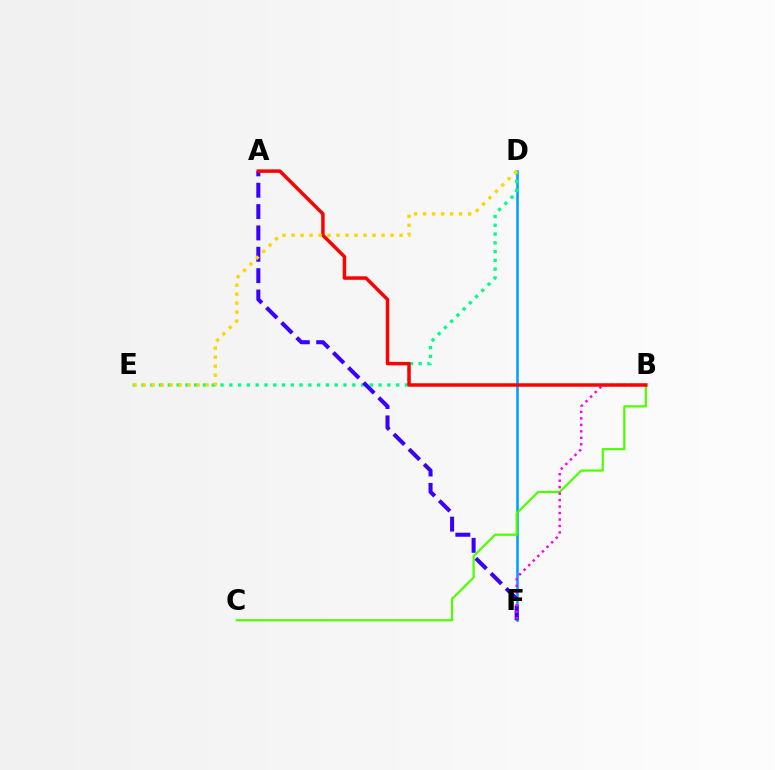{('D', 'F'): [{'color': '#009eff', 'line_style': 'solid', 'thickness': 1.84}], ('D', 'E'): [{'color': '#00ff86', 'line_style': 'dotted', 'thickness': 2.39}, {'color': '#ffd500', 'line_style': 'dotted', 'thickness': 2.44}], ('A', 'F'): [{'color': '#3700ff', 'line_style': 'dashed', 'thickness': 2.9}], ('B', 'C'): [{'color': '#4fff00', 'line_style': 'solid', 'thickness': 1.59}], ('B', 'F'): [{'color': '#ff00ed', 'line_style': 'dotted', 'thickness': 1.76}], ('A', 'B'): [{'color': '#ff0000', 'line_style': 'solid', 'thickness': 2.51}]}